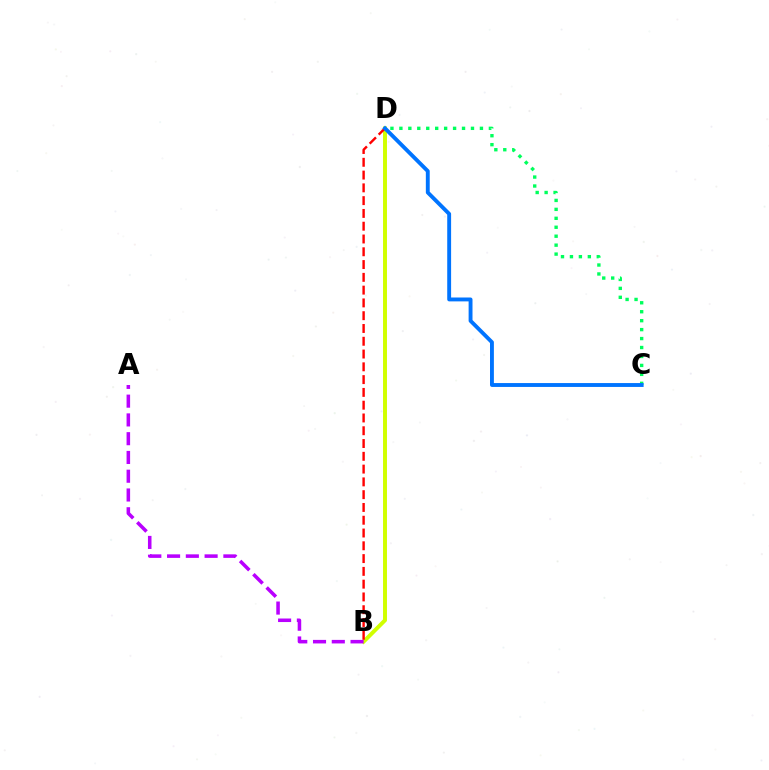{('B', 'D'): [{'color': '#d1ff00', 'line_style': 'solid', 'thickness': 2.84}, {'color': '#ff0000', 'line_style': 'dashed', 'thickness': 1.74}], ('C', 'D'): [{'color': '#00ff5c', 'line_style': 'dotted', 'thickness': 2.43}, {'color': '#0074ff', 'line_style': 'solid', 'thickness': 2.79}], ('A', 'B'): [{'color': '#b900ff', 'line_style': 'dashed', 'thickness': 2.55}]}